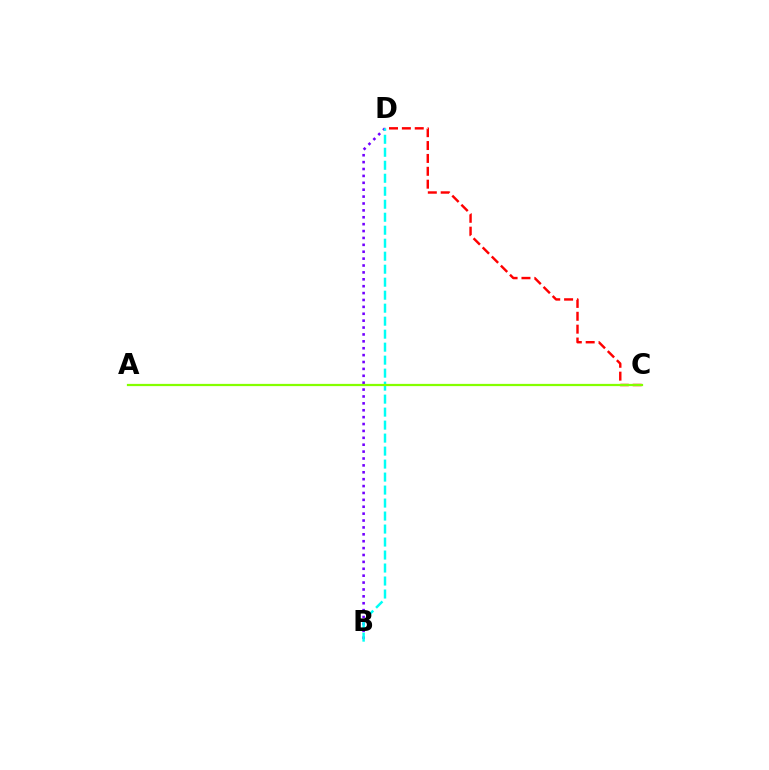{('C', 'D'): [{'color': '#ff0000', 'line_style': 'dashed', 'thickness': 1.75}], ('B', 'D'): [{'color': '#7200ff', 'line_style': 'dotted', 'thickness': 1.87}, {'color': '#00fff6', 'line_style': 'dashed', 'thickness': 1.77}], ('A', 'C'): [{'color': '#84ff00', 'line_style': 'solid', 'thickness': 1.61}]}